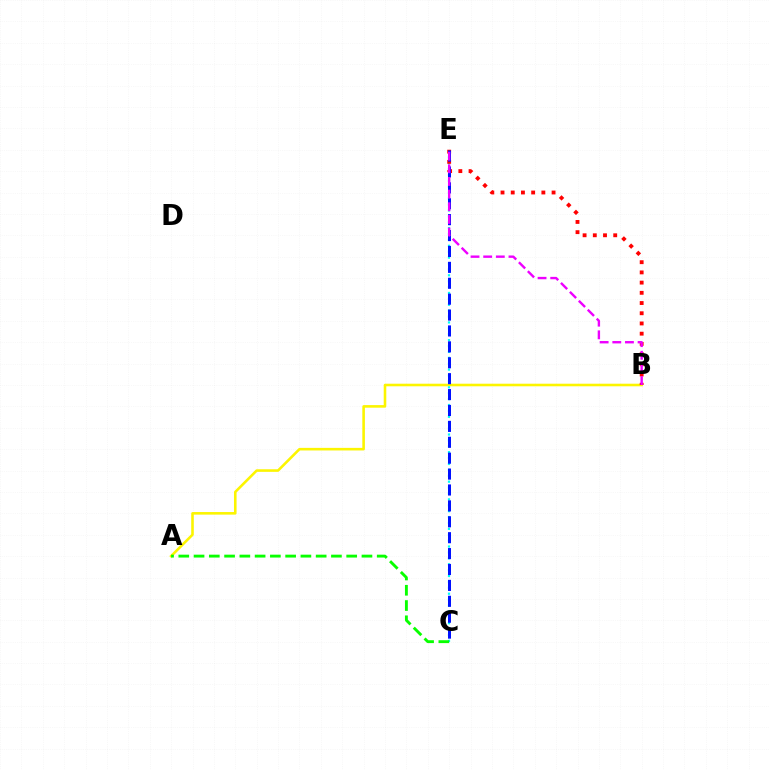{('A', 'B'): [{'color': '#fcf500', 'line_style': 'solid', 'thickness': 1.86}], ('C', 'E'): [{'color': '#00fff6', 'line_style': 'dotted', 'thickness': 1.6}, {'color': '#0010ff', 'line_style': 'dashed', 'thickness': 2.16}], ('B', 'E'): [{'color': '#ff0000', 'line_style': 'dotted', 'thickness': 2.77}, {'color': '#ee00ff', 'line_style': 'dashed', 'thickness': 1.72}], ('A', 'C'): [{'color': '#08ff00', 'line_style': 'dashed', 'thickness': 2.07}]}